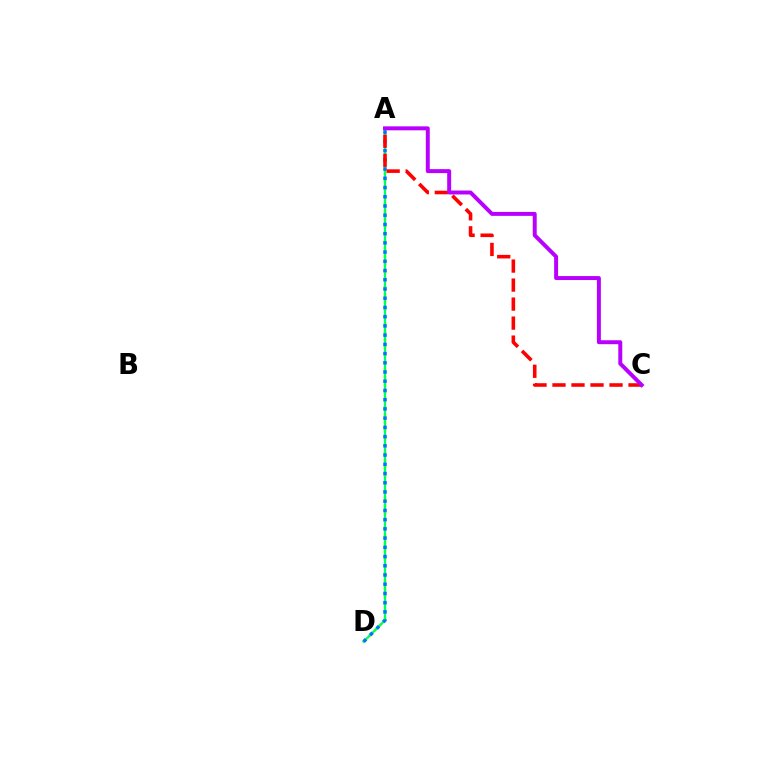{('A', 'D'): [{'color': '#d1ff00', 'line_style': 'dotted', 'thickness': 2.05}, {'color': '#00ff5c', 'line_style': 'solid', 'thickness': 1.63}, {'color': '#0074ff', 'line_style': 'dotted', 'thickness': 2.51}], ('A', 'C'): [{'color': '#ff0000', 'line_style': 'dashed', 'thickness': 2.58}, {'color': '#b900ff', 'line_style': 'solid', 'thickness': 2.85}]}